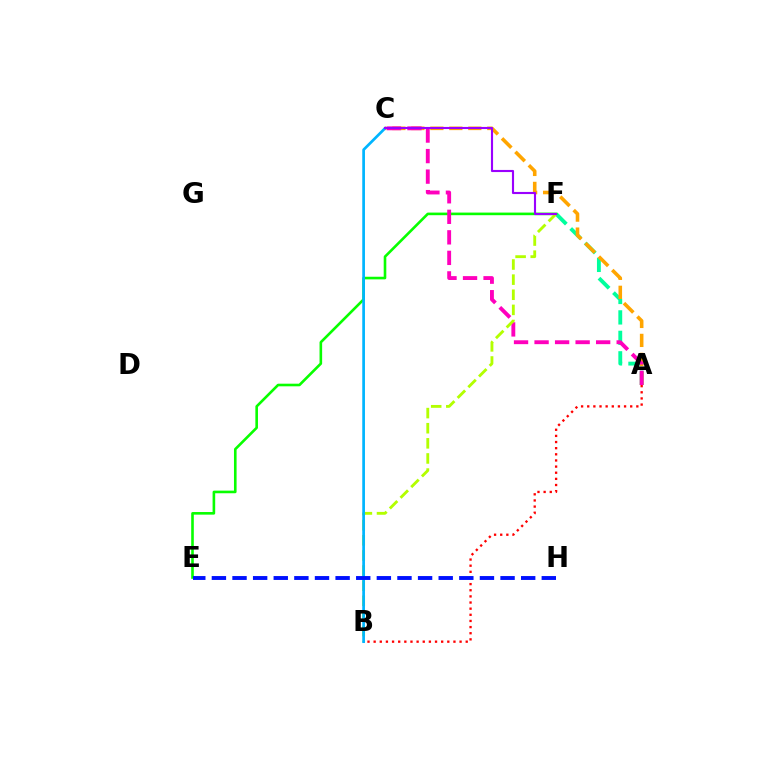{('A', 'F'): [{'color': '#00ff9d', 'line_style': 'dashed', 'thickness': 2.78}], ('E', 'F'): [{'color': '#08ff00', 'line_style': 'solid', 'thickness': 1.88}], ('A', 'C'): [{'color': '#ffa500', 'line_style': 'dashed', 'thickness': 2.58}, {'color': '#ff00bd', 'line_style': 'dashed', 'thickness': 2.79}], ('B', 'F'): [{'color': '#b3ff00', 'line_style': 'dashed', 'thickness': 2.05}], ('A', 'B'): [{'color': '#ff0000', 'line_style': 'dotted', 'thickness': 1.67}], ('B', 'C'): [{'color': '#00b5ff', 'line_style': 'solid', 'thickness': 1.95}], ('C', 'F'): [{'color': '#9b00ff', 'line_style': 'solid', 'thickness': 1.53}], ('E', 'H'): [{'color': '#0010ff', 'line_style': 'dashed', 'thickness': 2.8}]}